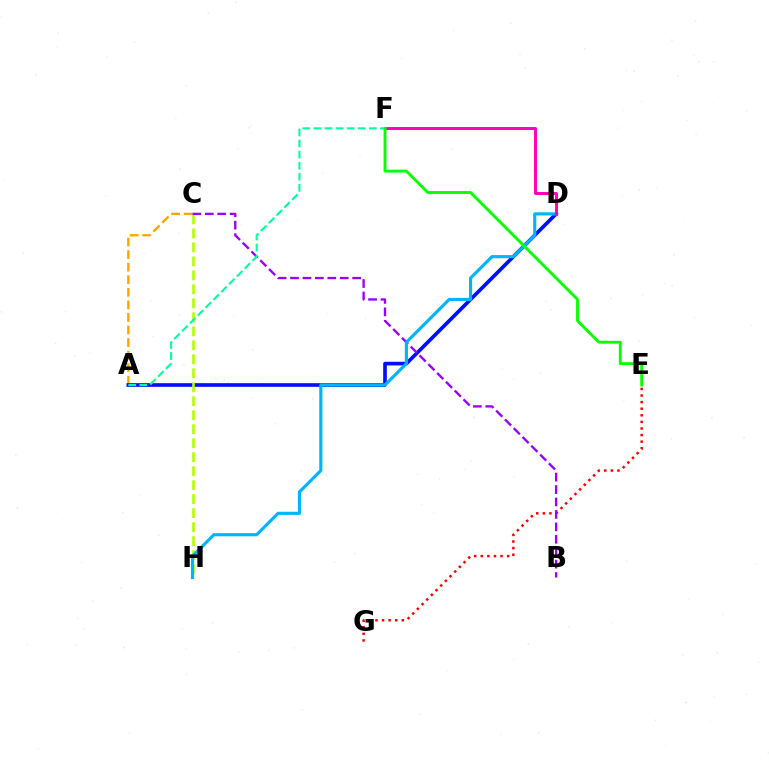{('A', 'C'): [{'color': '#ffa500', 'line_style': 'dashed', 'thickness': 1.71}], ('E', 'G'): [{'color': '#ff0000', 'line_style': 'dotted', 'thickness': 1.79}], ('A', 'D'): [{'color': '#0010ff', 'line_style': 'solid', 'thickness': 2.64}], ('C', 'H'): [{'color': '#b3ff00', 'line_style': 'dashed', 'thickness': 1.9}], ('B', 'C'): [{'color': '#9b00ff', 'line_style': 'dashed', 'thickness': 1.69}], ('A', 'F'): [{'color': '#00ff9d', 'line_style': 'dashed', 'thickness': 1.5}], ('D', 'H'): [{'color': '#00b5ff', 'line_style': 'solid', 'thickness': 2.26}], ('D', 'F'): [{'color': '#ff00bd', 'line_style': 'solid', 'thickness': 2.12}], ('E', 'F'): [{'color': '#08ff00', 'line_style': 'solid', 'thickness': 2.06}]}